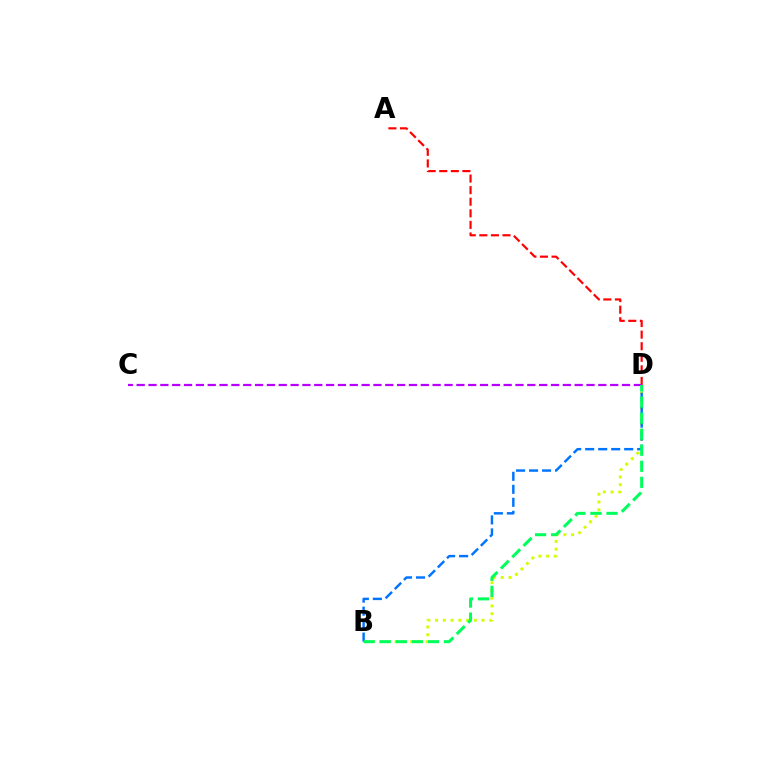{('A', 'D'): [{'color': '#ff0000', 'line_style': 'dashed', 'thickness': 1.57}], ('C', 'D'): [{'color': '#b900ff', 'line_style': 'dashed', 'thickness': 1.61}], ('B', 'D'): [{'color': '#d1ff00', 'line_style': 'dotted', 'thickness': 2.1}, {'color': '#0074ff', 'line_style': 'dashed', 'thickness': 1.77}, {'color': '#00ff5c', 'line_style': 'dashed', 'thickness': 2.18}]}